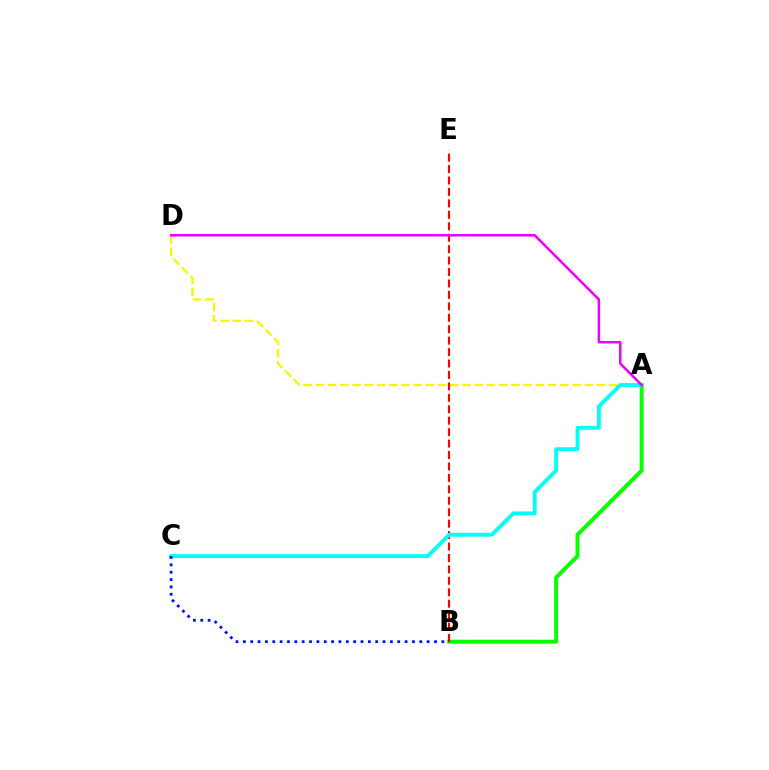{('A', 'B'): [{'color': '#08ff00', 'line_style': 'solid', 'thickness': 2.82}], ('A', 'D'): [{'color': '#fcf500', 'line_style': 'dashed', 'thickness': 1.66}, {'color': '#ee00ff', 'line_style': 'solid', 'thickness': 1.81}], ('B', 'E'): [{'color': '#ff0000', 'line_style': 'dashed', 'thickness': 1.55}], ('A', 'C'): [{'color': '#00fff6', 'line_style': 'solid', 'thickness': 2.76}], ('B', 'C'): [{'color': '#0010ff', 'line_style': 'dotted', 'thickness': 2.0}]}